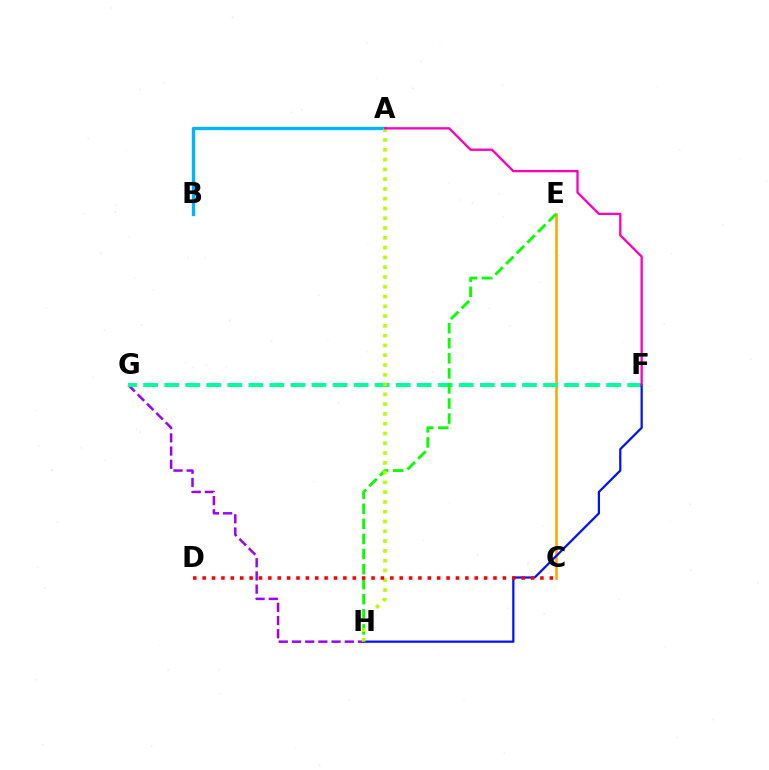{('G', 'H'): [{'color': '#9b00ff', 'line_style': 'dashed', 'thickness': 1.79}], ('A', 'B'): [{'color': '#00b5ff', 'line_style': 'solid', 'thickness': 2.4}], ('C', 'E'): [{'color': '#ffa500', 'line_style': 'solid', 'thickness': 1.86}], ('F', 'G'): [{'color': '#00ff9d', 'line_style': 'dashed', 'thickness': 2.86}], ('E', 'H'): [{'color': '#08ff00', 'line_style': 'dashed', 'thickness': 2.05}], ('F', 'H'): [{'color': '#0010ff', 'line_style': 'solid', 'thickness': 1.6}], ('A', 'H'): [{'color': '#b3ff00', 'line_style': 'dotted', 'thickness': 2.66}], ('C', 'D'): [{'color': '#ff0000', 'line_style': 'dotted', 'thickness': 2.55}], ('A', 'F'): [{'color': '#ff00bd', 'line_style': 'solid', 'thickness': 1.67}]}